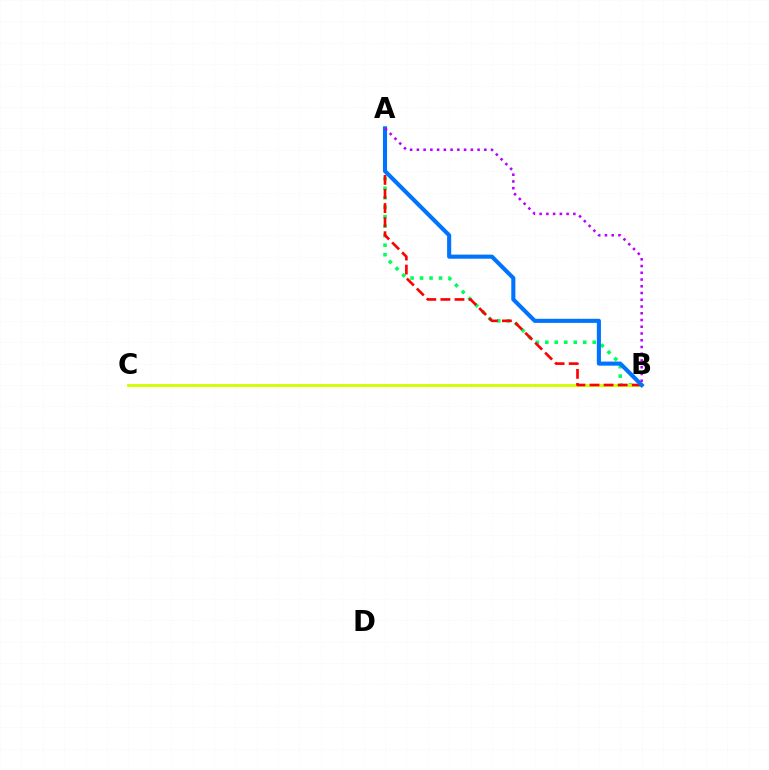{('A', 'B'): [{'color': '#00ff5c', 'line_style': 'dotted', 'thickness': 2.58}, {'color': '#ff0000', 'line_style': 'dashed', 'thickness': 1.91}, {'color': '#0074ff', 'line_style': 'solid', 'thickness': 2.95}, {'color': '#b900ff', 'line_style': 'dotted', 'thickness': 1.83}], ('B', 'C'): [{'color': '#d1ff00', 'line_style': 'solid', 'thickness': 2.08}]}